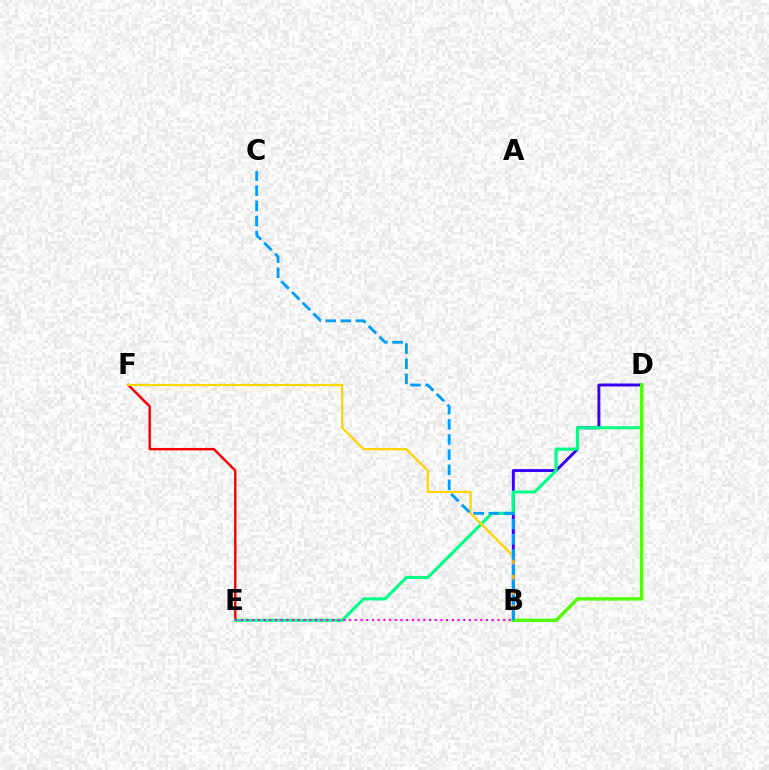{('B', 'D'): [{'color': '#3700ff', 'line_style': 'solid', 'thickness': 2.12}, {'color': '#4fff00', 'line_style': 'solid', 'thickness': 2.43}], ('E', 'F'): [{'color': '#ff0000', 'line_style': 'solid', 'thickness': 1.75}], ('D', 'E'): [{'color': '#00ff86', 'line_style': 'solid', 'thickness': 2.22}], ('B', 'F'): [{'color': '#ffd500', 'line_style': 'solid', 'thickness': 1.63}], ('B', 'C'): [{'color': '#009eff', 'line_style': 'dashed', 'thickness': 2.06}], ('B', 'E'): [{'color': '#ff00ed', 'line_style': 'dotted', 'thickness': 1.55}]}